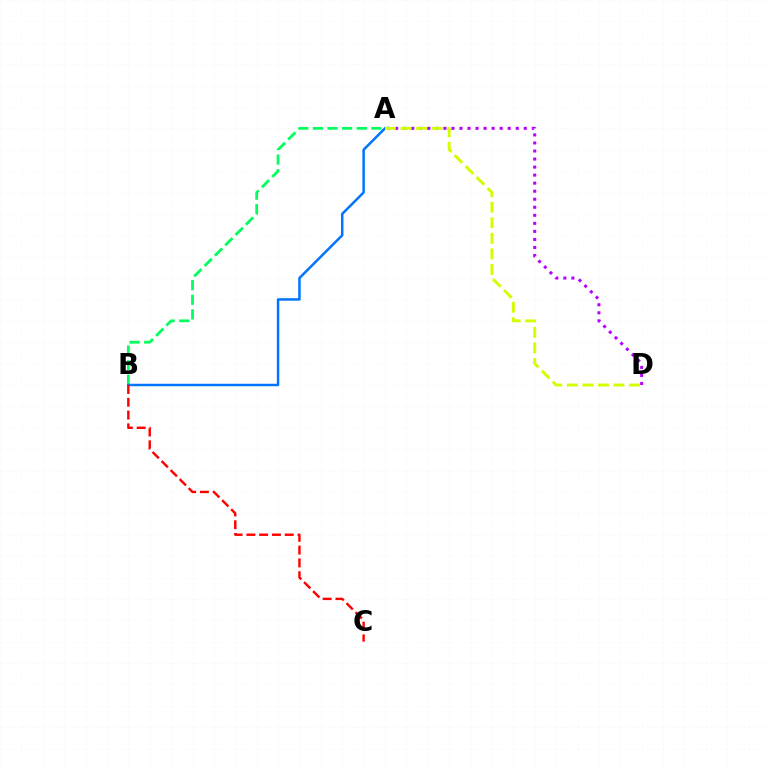{('A', 'B'): [{'color': '#00ff5c', 'line_style': 'dashed', 'thickness': 1.99}, {'color': '#0074ff', 'line_style': 'solid', 'thickness': 1.78}], ('A', 'D'): [{'color': '#b900ff', 'line_style': 'dotted', 'thickness': 2.18}, {'color': '#d1ff00', 'line_style': 'dashed', 'thickness': 2.11}], ('B', 'C'): [{'color': '#ff0000', 'line_style': 'dashed', 'thickness': 1.74}]}